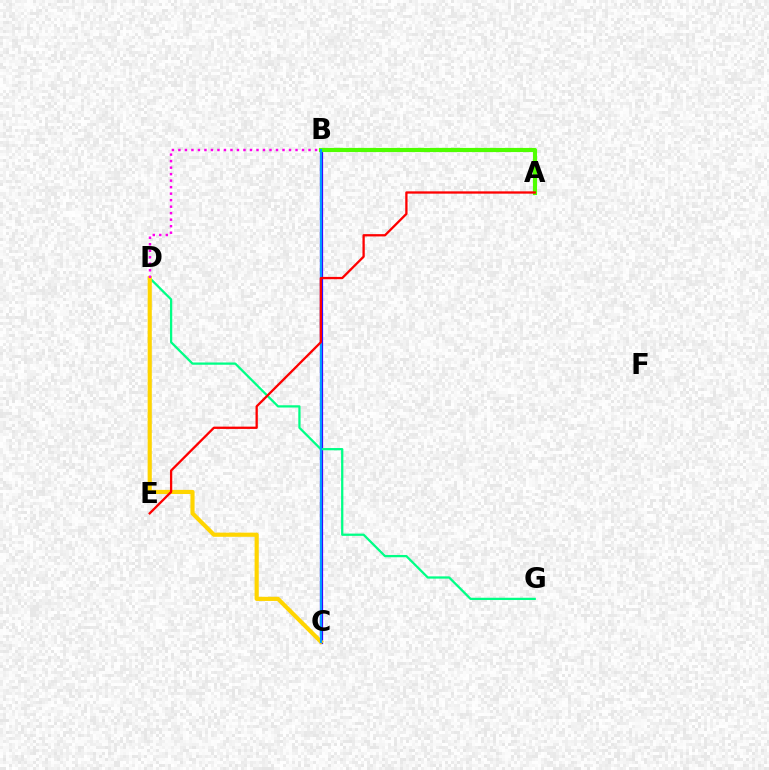{('B', 'C'): [{'color': '#3700ff', 'line_style': 'solid', 'thickness': 2.32}, {'color': '#009eff', 'line_style': 'solid', 'thickness': 1.54}], ('A', 'B'): [{'color': '#4fff00', 'line_style': 'solid', 'thickness': 2.99}], ('D', 'G'): [{'color': '#00ff86', 'line_style': 'solid', 'thickness': 1.63}], ('C', 'D'): [{'color': '#ffd500', 'line_style': 'solid', 'thickness': 2.98}], ('B', 'D'): [{'color': '#ff00ed', 'line_style': 'dotted', 'thickness': 1.77}], ('A', 'E'): [{'color': '#ff0000', 'line_style': 'solid', 'thickness': 1.65}]}